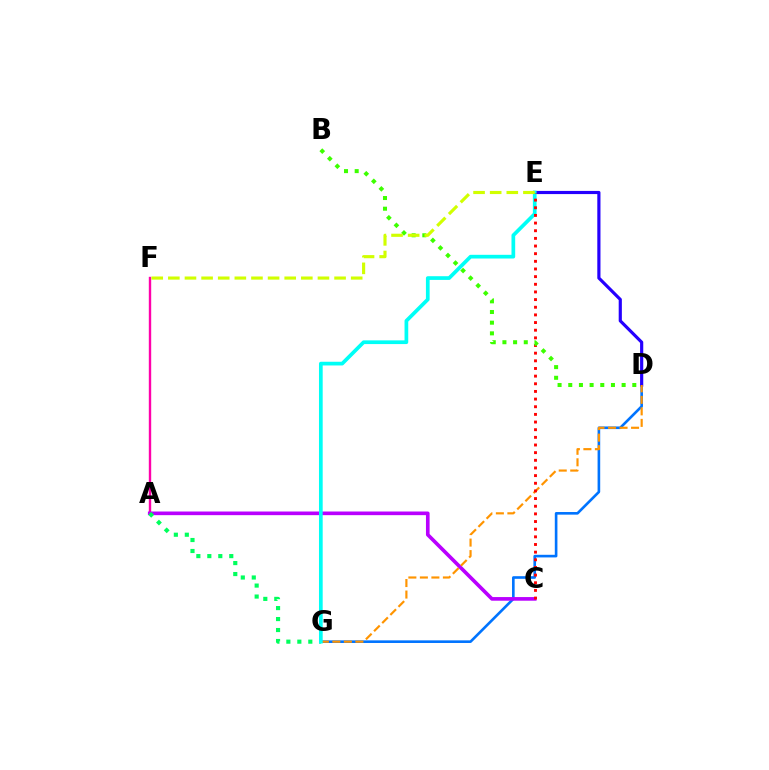{('D', 'G'): [{'color': '#0074ff', 'line_style': 'solid', 'thickness': 1.89}, {'color': '#ff9400', 'line_style': 'dashed', 'thickness': 1.56}], ('A', 'F'): [{'color': '#ff00ac', 'line_style': 'solid', 'thickness': 1.72}], ('D', 'E'): [{'color': '#2500ff', 'line_style': 'solid', 'thickness': 2.28}], ('A', 'C'): [{'color': '#b900ff', 'line_style': 'solid', 'thickness': 2.62}], ('A', 'G'): [{'color': '#00ff5c', 'line_style': 'dotted', 'thickness': 2.98}], ('E', 'G'): [{'color': '#00fff6', 'line_style': 'solid', 'thickness': 2.67}], ('C', 'E'): [{'color': '#ff0000', 'line_style': 'dotted', 'thickness': 2.08}], ('B', 'D'): [{'color': '#3dff00', 'line_style': 'dotted', 'thickness': 2.9}], ('E', 'F'): [{'color': '#d1ff00', 'line_style': 'dashed', 'thickness': 2.26}]}